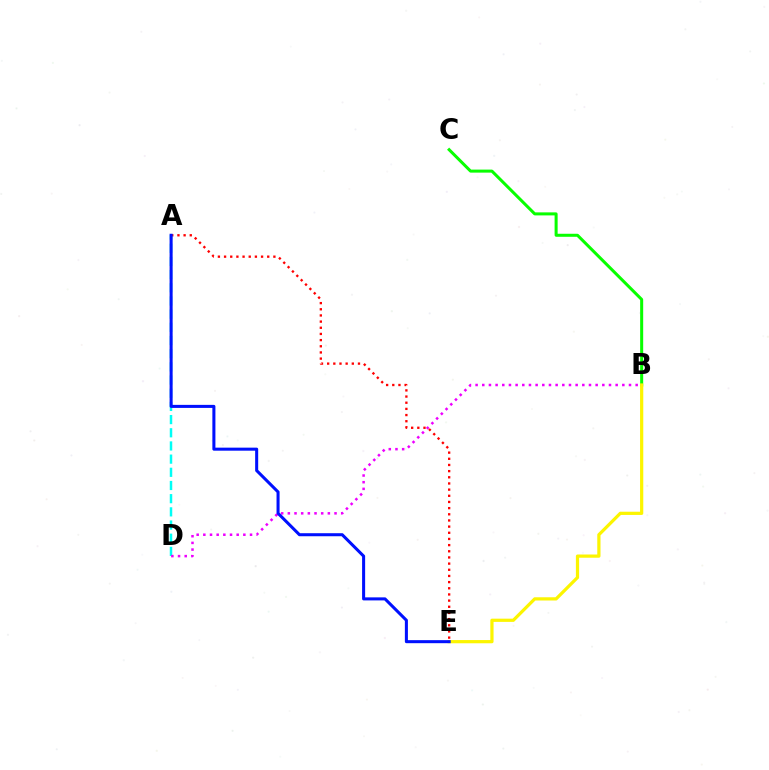{('B', 'C'): [{'color': '#08ff00', 'line_style': 'solid', 'thickness': 2.18}], ('A', 'D'): [{'color': '#00fff6', 'line_style': 'dashed', 'thickness': 1.79}], ('B', 'E'): [{'color': '#fcf500', 'line_style': 'solid', 'thickness': 2.32}], ('B', 'D'): [{'color': '#ee00ff', 'line_style': 'dotted', 'thickness': 1.81}], ('A', 'E'): [{'color': '#ff0000', 'line_style': 'dotted', 'thickness': 1.68}, {'color': '#0010ff', 'line_style': 'solid', 'thickness': 2.19}]}